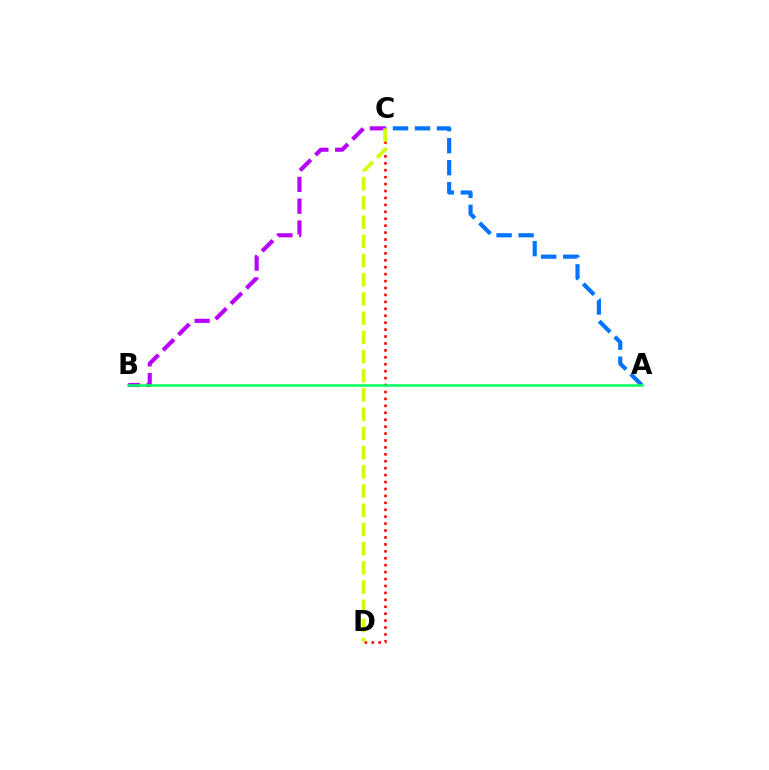{('C', 'D'): [{'color': '#ff0000', 'line_style': 'dotted', 'thickness': 1.88}, {'color': '#d1ff00', 'line_style': 'dashed', 'thickness': 2.61}], ('B', 'C'): [{'color': '#b900ff', 'line_style': 'dashed', 'thickness': 2.96}], ('A', 'C'): [{'color': '#0074ff', 'line_style': 'dashed', 'thickness': 2.99}], ('A', 'B'): [{'color': '#00ff5c', 'line_style': 'solid', 'thickness': 1.8}]}